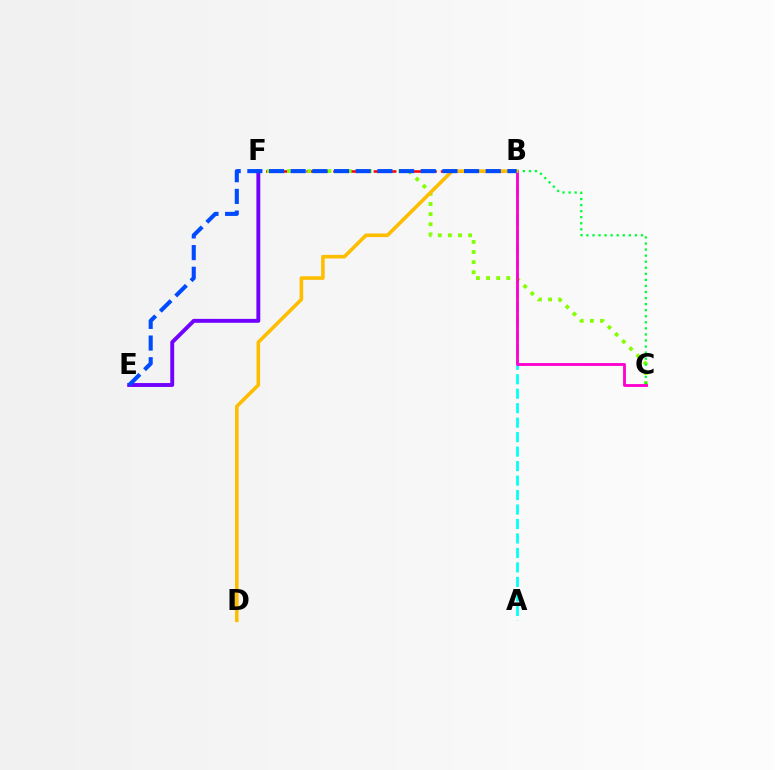{('A', 'B'): [{'color': '#00fff6', 'line_style': 'dashed', 'thickness': 1.97}], ('B', 'F'): [{'color': '#ff0000', 'line_style': 'dashed', 'thickness': 1.83}], ('E', 'F'): [{'color': '#7200ff', 'line_style': 'solid', 'thickness': 2.81}], ('C', 'F'): [{'color': '#84ff00', 'line_style': 'dotted', 'thickness': 2.75}], ('B', 'C'): [{'color': '#00ff39', 'line_style': 'dotted', 'thickness': 1.65}, {'color': '#ff00cf', 'line_style': 'solid', 'thickness': 2.04}], ('B', 'D'): [{'color': '#ffbd00', 'line_style': 'solid', 'thickness': 2.58}], ('B', 'E'): [{'color': '#004bff', 'line_style': 'dashed', 'thickness': 2.94}]}